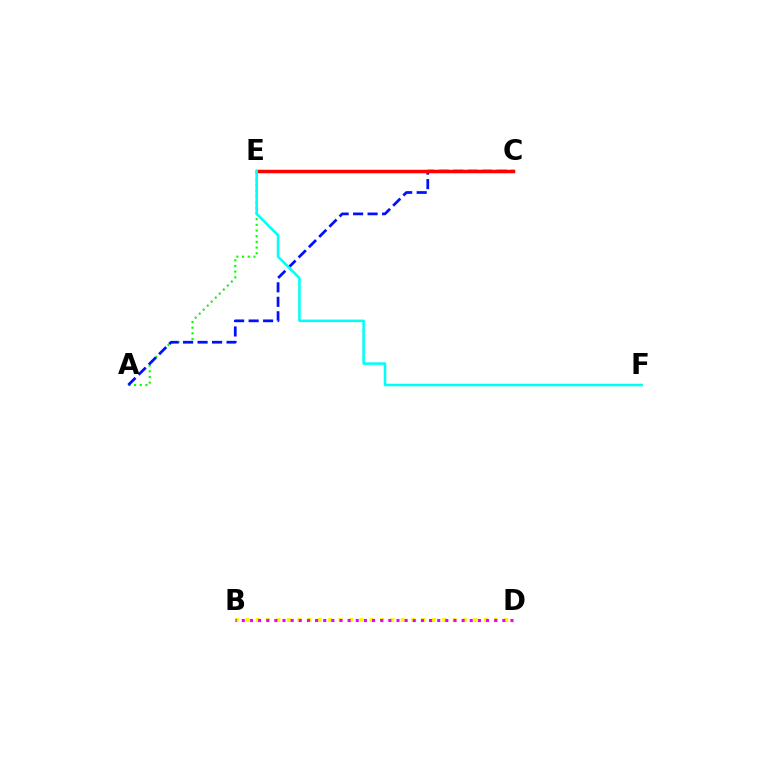{('A', 'E'): [{'color': '#08ff00', 'line_style': 'dotted', 'thickness': 1.54}], ('B', 'D'): [{'color': '#fcf500', 'line_style': 'dotted', 'thickness': 2.82}, {'color': '#ee00ff', 'line_style': 'dotted', 'thickness': 2.21}], ('A', 'C'): [{'color': '#0010ff', 'line_style': 'dashed', 'thickness': 1.97}], ('C', 'E'): [{'color': '#ff0000', 'line_style': 'solid', 'thickness': 2.52}], ('E', 'F'): [{'color': '#00fff6', 'line_style': 'solid', 'thickness': 1.84}]}